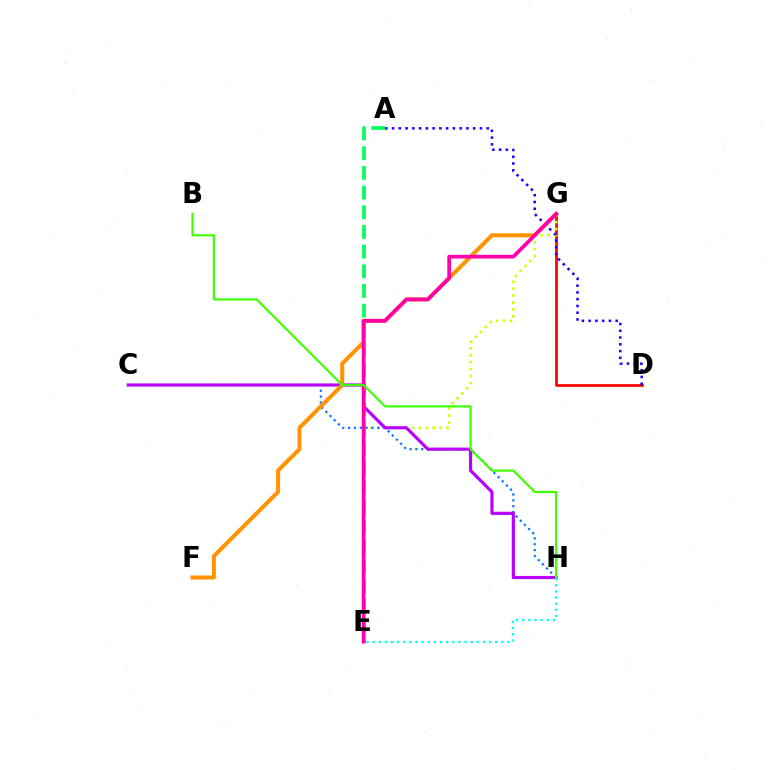{('A', 'E'): [{'color': '#00ff5c', 'line_style': 'dashed', 'thickness': 2.67}], ('D', 'G'): [{'color': '#ff0000', 'line_style': 'solid', 'thickness': 1.95}], ('E', 'G'): [{'color': '#d1ff00', 'line_style': 'dotted', 'thickness': 1.88}, {'color': '#ff00ac', 'line_style': 'solid', 'thickness': 2.68}], ('C', 'H'): [{'color': '#0074ff', 'line_style': 'dotted', 'thickness': 1.59}, {'color': '#b900ff', 'line_style': 'solid', 'thickness': 2.27}], ('F', 'G'): [{'color': '#ff9400', 'line_style': 'solid', 'thickness': 2.9}], ('A', 'D'): [{'color': '#2500ff', 'line_style': 'dotted', 'thickness': 1.84}], ('E', 'H'): [{'color': '#00fff6', 'line_style': 'dotted', 'thickness': 1.67}], ('B', 'H'): [{'color': '#3dff00', 'line_style': 'solid', 'thickness': 1.56}]}